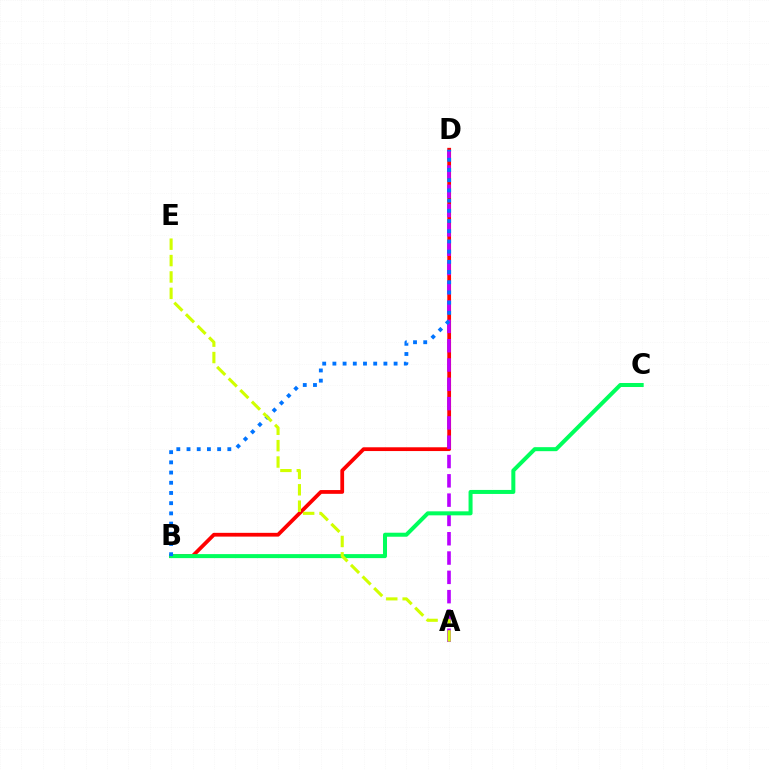{('B', 'D'): [{'color': '#ff0000', 'line_style': 'solid', 'thickness': 2.71}, {'color': '#0074ff', 'line_style': 'dotted', 'thickness': 2.77}], ('A', 'D'): [{'color': '#b900ff', 'line_style': 'dashed', 'thickness': 2.62}], ('B', 'C'): [{'color': '#00ff5c', 'line_style': 'solid', 'thickness': 2.89}], ('A', 'E'): [{'color': '#d1ff00', 'line_style': 'dashed', 'thickness': 2.23}]}